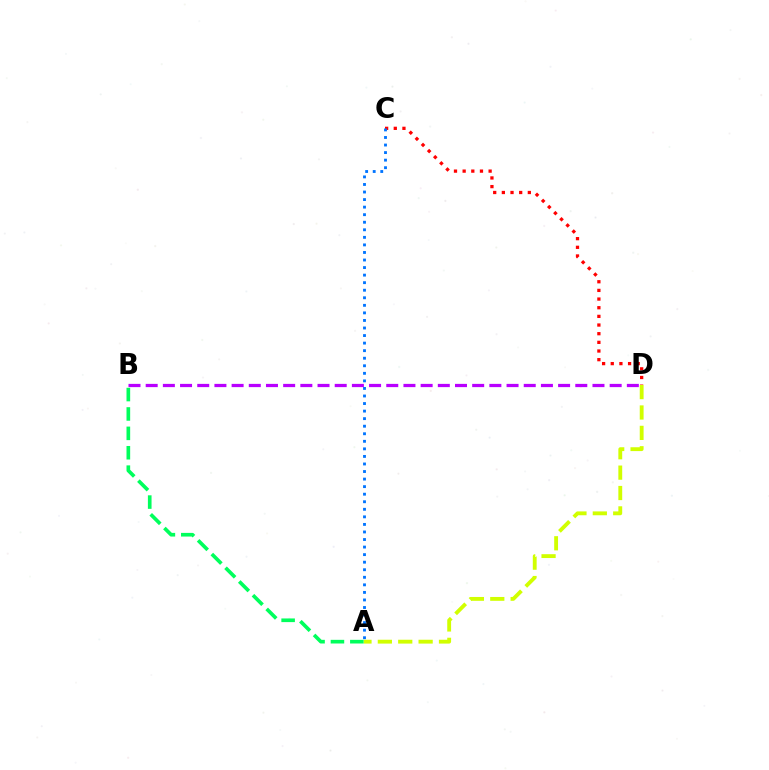{('B', 'D'): [{'color': '#b900ff', 'line_style': 'dashed', 'thickness': 2.33}], ('A', 'D'): [{'color': '#d1ff00', 'line_style': 'dashed', 'thickness': 2.77}], ('A', 'B'): [{'color': '#00ff5c', 'line_style': 'dashed', 'thickness': 2.63}], ('C', 'D'): [{'color': '#ff0000', 'line_style': 'dotted', 'thickness': 2.35}], ('A', 'C'): [{'color': '#0074ff', 'line_style': 'dotted', 'thickness': 2.05}]}